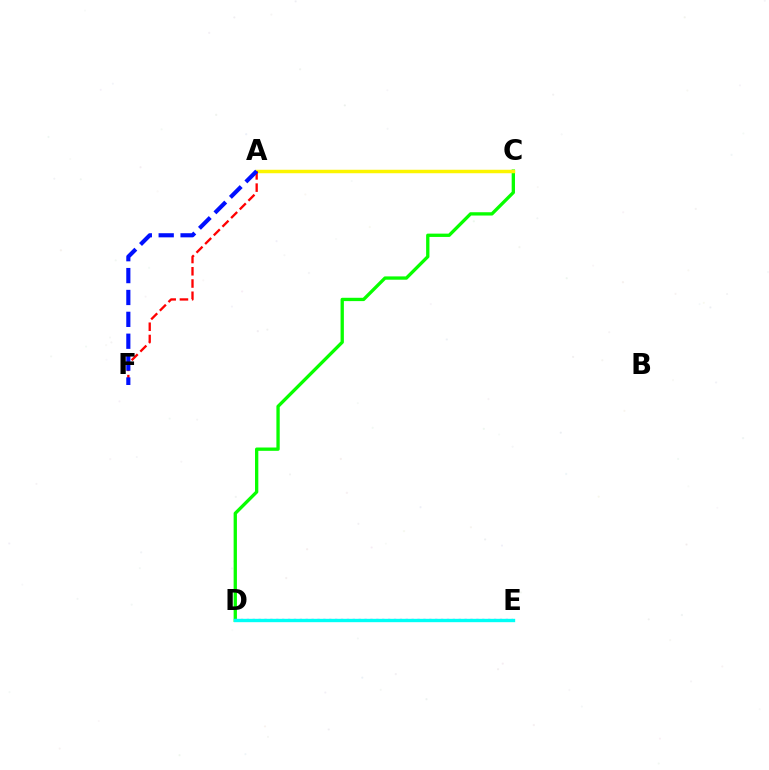{('C', 'D'): [{'color': '#08ff00', 'line_style': 'solid', 'thickness': 2.38}], ('D', 'E'): [{'color': '#ee00ff', 'line_style': 'dotted', 'thickness': 1.6}, {'color': '#00fff6', 'line_style': 'solid', 'thickness': 2.42}], ('A', 'C'): [{'color': '#fcf500', 'line_style': 'solid', 'thickness': 2.51}], ('A', 'F'): [{'color': '#ff0000', 'line_style': 'dashed', 'thickness': 1.66}, {'color': '#0010ff', 'line_style': 'dashed', 'thickness': 2.97}]}